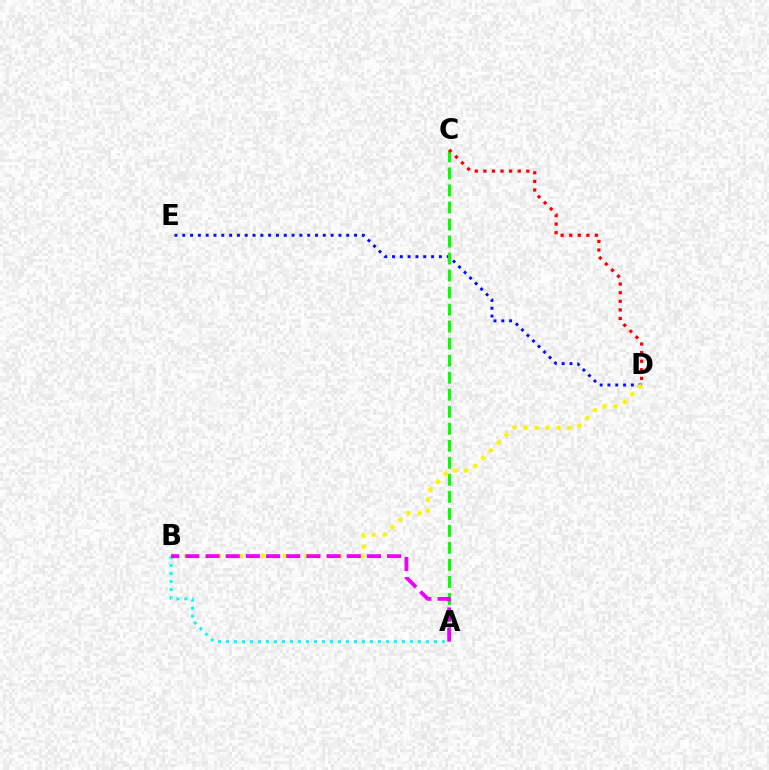{('D', 'E'): [{'color': '#0010ff', 'line_style': 'dotted', 'thickness': 2.12}], ('A', 'C'): [{'color': '#08ff00', 'line_style': 'dashed', 'thickness': 2.31}], ('C', 'D'): [{'color': '#ff0000', 'line_style': 'dotted', 'thickness': 2.33}], ('B', 'D'): [{'color': '#fcf500', 'line_style': 'dotted', 'thickness': 2.98}], ('A', 'B'): [{'color': '#00fff6', 'line_style': 'dotted', 'thickness': 2.17}, {'color': '#ee00ff', 'line_style': 'dashed', 'thickness': 2.74}]}